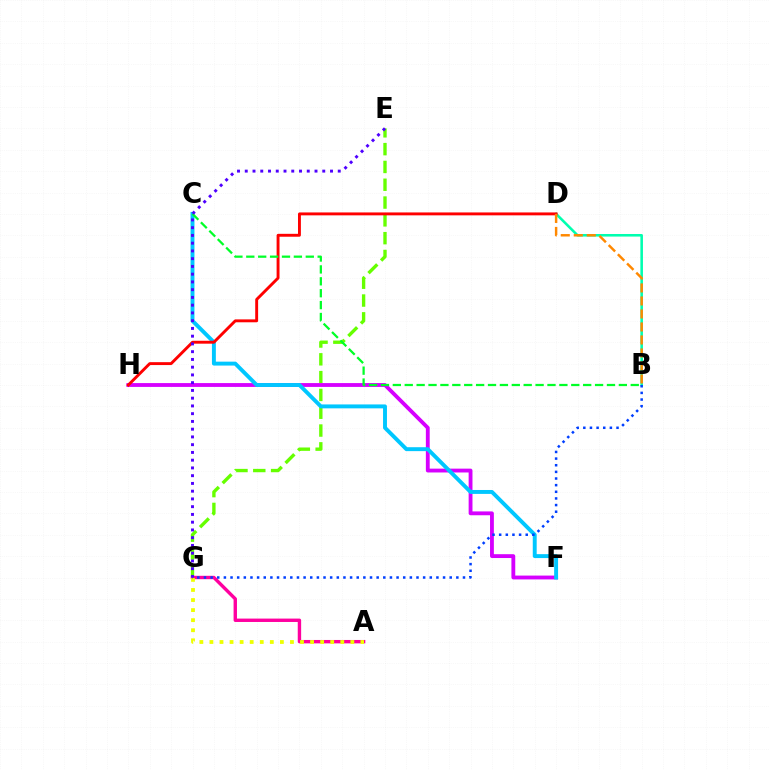{('E', 'G'): [{'color': '#66ff00', 'line_style': 'dashed', 'thickness': 2.42}, {'color': '#4f00ff', 'line_style': 'dotted', 'thickness': 2.11}], ('F', 'H'): [{'color': '#d600ff', 'line_style': 'solid', 'thickness': 2.76}], ('C', 'F'): [{'color': '#00c7ff', 'line_style': 'solid', 'thickness': 2.82}], ('B', 'D'): [{'color': '#00ffaf', 'line_style': 'solid', 'thickness': 1.85}, {'color': '#ff8800', 'line_style': 'dashed', 'thickness': 1.77}], ('D', 'H'): [{'color': '#ff0000', 'line_style': 'solid', 'thickness': 2.09}], ('A', 'G'): [{'color': '#ff00a0', 'line_style': 'solid', 'thickness': 2.44}, {'color': '#eeff00', 'line_style': 'dotted', 'thickness': 2.73}], ('B', 'C'): [{'color': '#00ff27', 'line_style': 'dashed', 'thickness': 1.62}], ('B', 'G'): [{'color': '#003fff', 'line_style': 'dotted', 'thickness': 1.8}]}